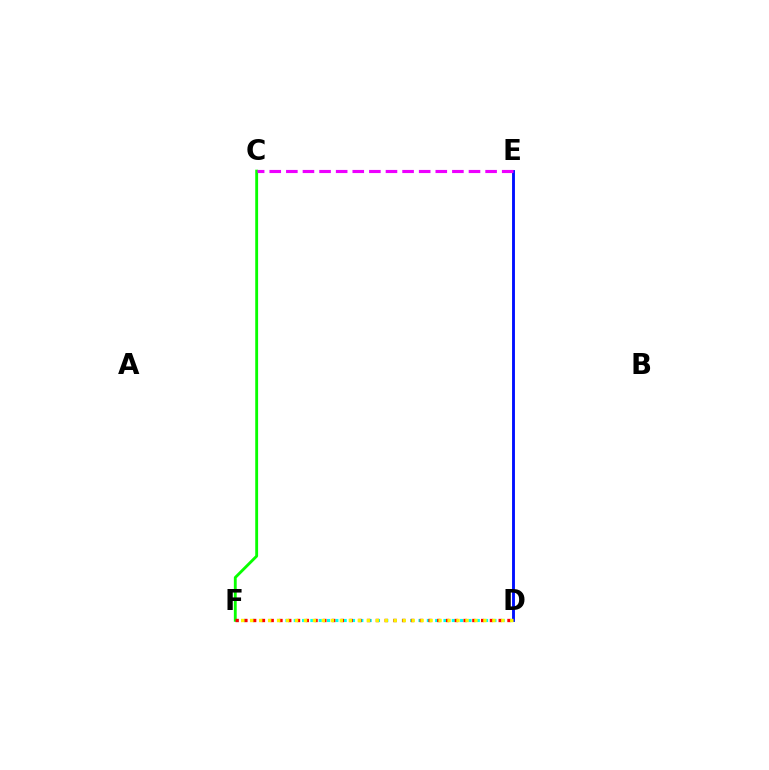{('D', 'F'): [{'color': '#00fff6', 'line_style': 'dotted', 'thickness': 2.26}, {'color': '#ff0000', 'line_style': 'dotted', 'thickness': 2.38}, {'color': '#fcf500', 'line_style': 'dotted', 'thickness': 2.44}], ('D', 'E'): [{'color': '#0010ff', 'line_style': 'solid', 'thickness': 2.07}], ('C', 'F'): [{'color': '#08ff00', 'line_style': 'solid', 'thickness': 2.05}], ('C', 'E'): [{'color': '#ee00ff', 'line_style': 'dashed', 'thickness': 2.26}]}